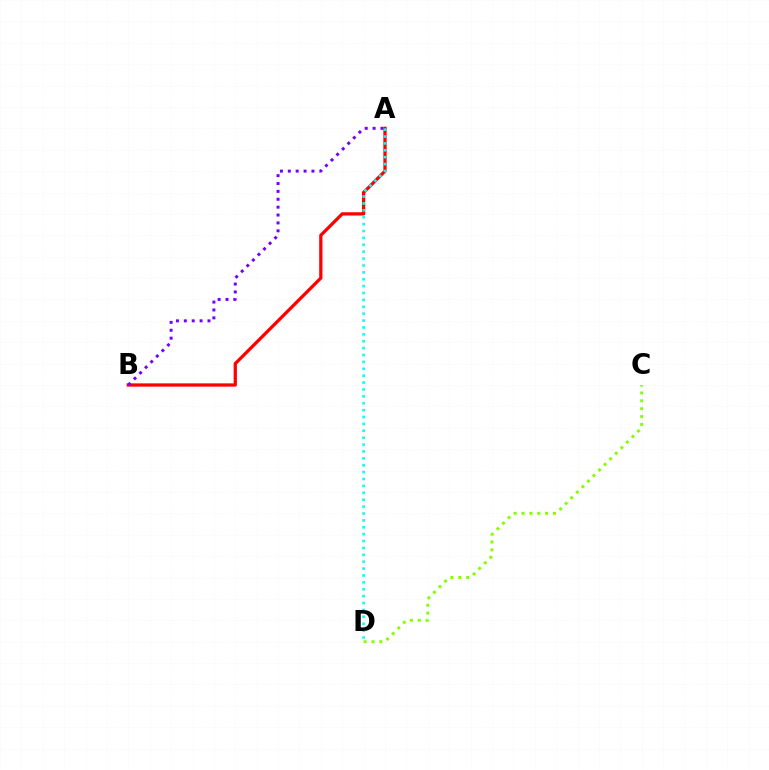{('A', 'B'): [{'color': '#ff0000', 'line_style': 'solid', 'thickness': 2.35}, {'color': '#7200ff', 'line_style': 'dotted', 'thickness': 2.14}], ('A', 'D'): [{'color': '#00fff6', 'line_style': 'dotted', 'thickness': 1.87}], ('C', 'D'): [{'color': '#84ff00', 'line_style': 'dotted', 'thickness': 2.14}]}